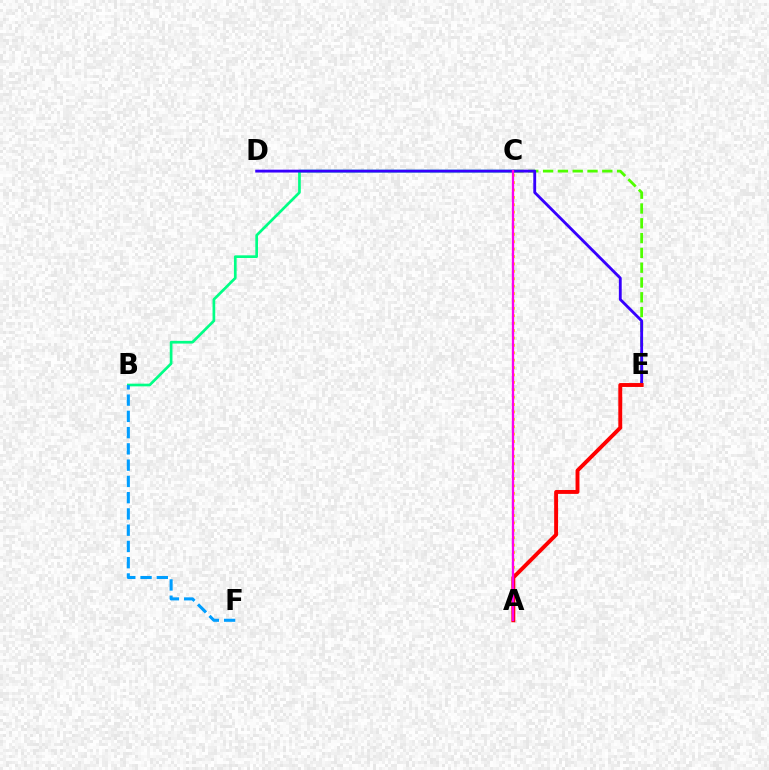{('C', 'E'): [{'color': '#4fff00', 'line_style': 'dashed', 'thickness': 2.01}], ('B', 'C'): [{'color': '#00ff86', 'line_style': 'solid', 'thickness': 1.94}], ('B', 'F'): [{'color': '#009eff', 'line_style': 'dashed', 'thickness': 2.21}], ('D', 'E'): [{'color': '#3700ff', 'line_style': 'solid', 'thickness': 2.05}], ('A', 'C'): [{'color': '#ffd500', 'line_style': 'dotted', 'thickness': 2.01}, {'color': '#ff00ed', 'line_style': 'solid', 'thickness': 1.67}], ('A', 'E'): [{'color': '#ff0000', 'line_style': 'solid', 'thickness': 2.81}]}